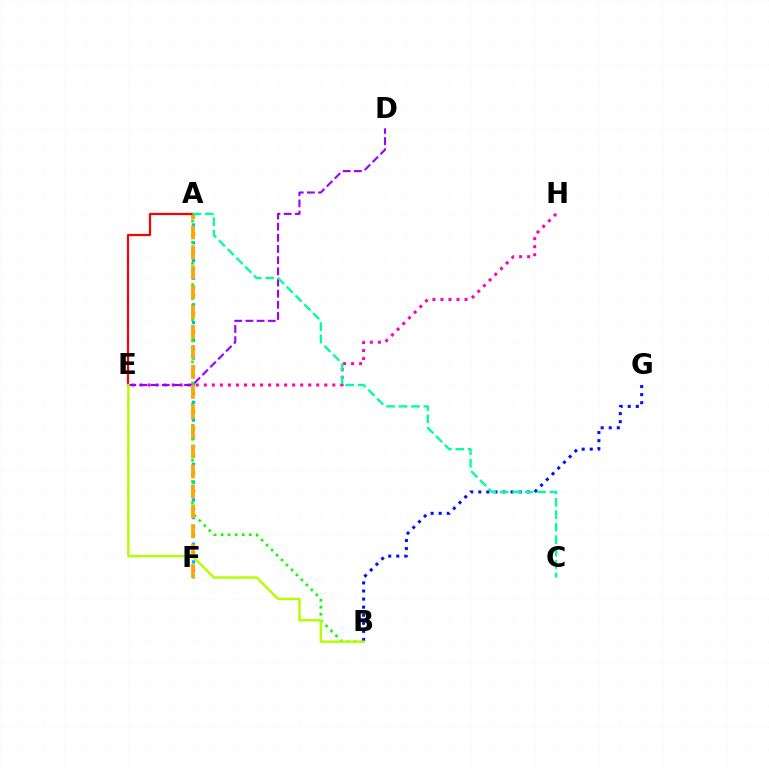{('A', 'F'): [{'color': '#00b5ff', 'line_style': 'dotted', 'thickness': 2.41}, {'color': '#ffa500', 'line_style': 'dashed', 'thickness': 2.71}], ('A', 'B'): [{'color': '#08ff00', 'line_style': 'dotted', 'thickness': 1.91}], ('B', 'G'): [{'color': '#0010ff', 'line_style': 'dotted', 'thickness': 2.19}], ('E', 'H'): [{'color': '#ff00bd', 'line_style': 'dotted', 'thickness': 2.18}], ('D', 'E'): [{'color': '#9b00ff', 'line_style': 'dashed', 'thickness': 1.52}], ('A', 'E'): [{'color': '#ff0000', 'line_style': 'solid', 'thickness': 1.6}], ('A', 'C'): [{'color': '#00ff9d', 'line_style': 'dashed', 'thickness': 1.69}], ('B', 'E'): [{'color': '#b3ff00', 'line_style': 'solid', 'thickness': 1.75}]}